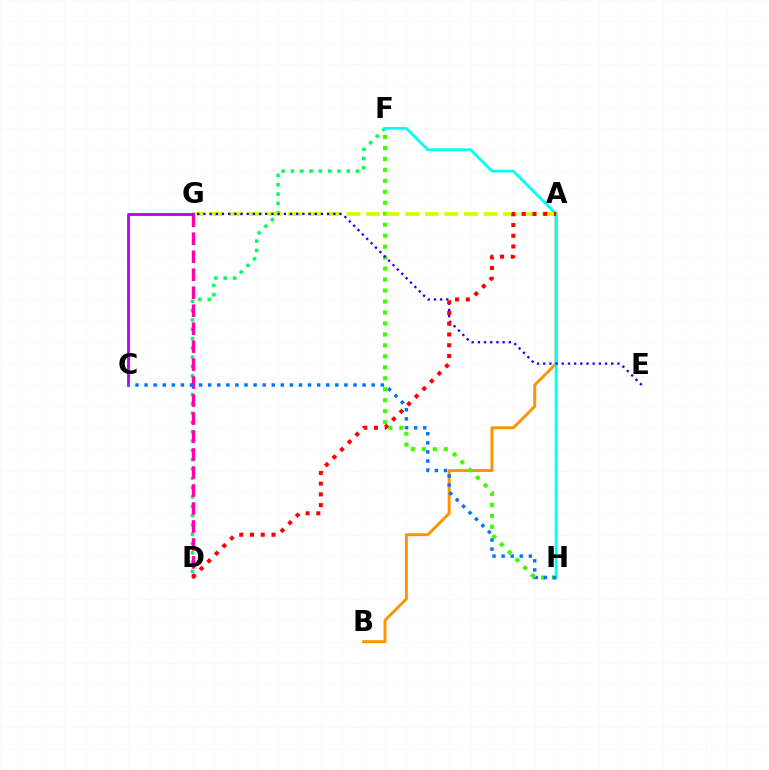{('A', 'B'): [{'color': '#ff9400', 'line_style': 'solid', 'thickness': 2.12}], ('F', 'H'): [{'color': '#3dff00', 'line_style': 'dotted', 'thickness': 2.98}, {'color': '#00fff6', 'line_style': 'solid', 'thickness': 2.01}], ('D', 'F'): [{'color': '#00ff5c', 'line_style': 'dotted', 'thickness': 2.53}], ('D', 'G'): [{'color': '#ff00ac', 'line_style': 'dashed', 'thickness': 2.44}], ('A', 'G'): [{'color': '#d1ff00', 'line_style': 'dashed', 'thickness': 2.66}], ('C', 'G'): [{'color': '#b900ff', 'line_style': 'solid', 'thickness': 2.02}], ('E', 'G'): [{'color': '#2500ff', 'line_style': 'dotted', 'thickness': 1.68}], ('C', 'H'): [{'color': '#0074ff', 'line_style': 'dotted', 'thickness': 2.47}], ('A', 'D'): [{'color': '#ff0000', 'line_style': 'dotted', 'thickness': 2.92}]}